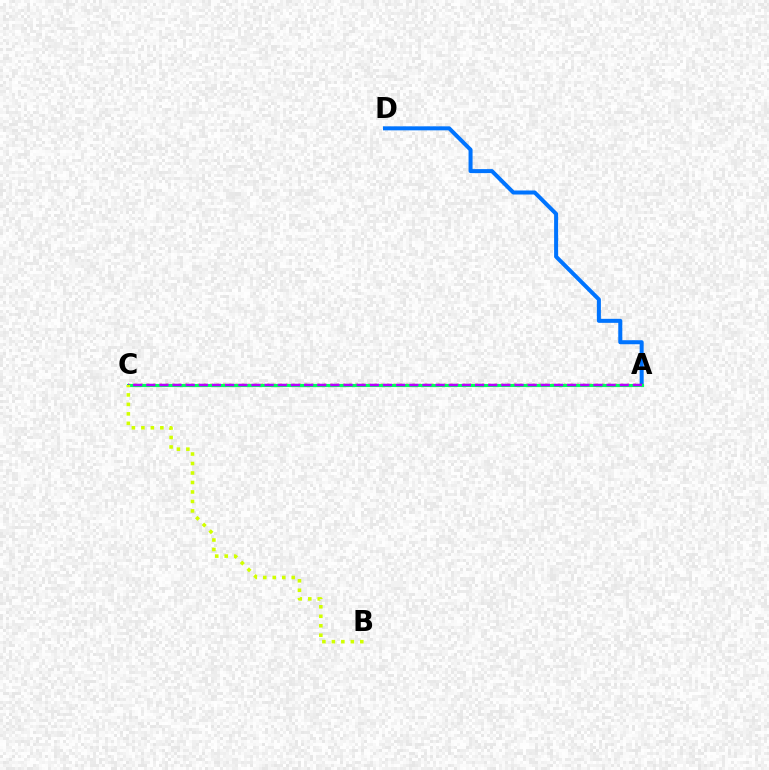{('A', 'D'): [{'color': '#0074ff', 'line_style': 'solid', 'thickness': 2.89}], ('A', 'C'): [{'color': '#ff0000', 'line_style': 'dotted', 'thickness': 1.72}, {'color': '#00ff5c', 'line_style': 'solid', 'thickness': 2.26}, {'color': '#b900ff', 'line_style': 'dashed', 'thickness': 1.79}], ('B', 'C'): [{'color': '#d1ff00', 'line_style': 'dotted', 'thickness': 2.58}]}